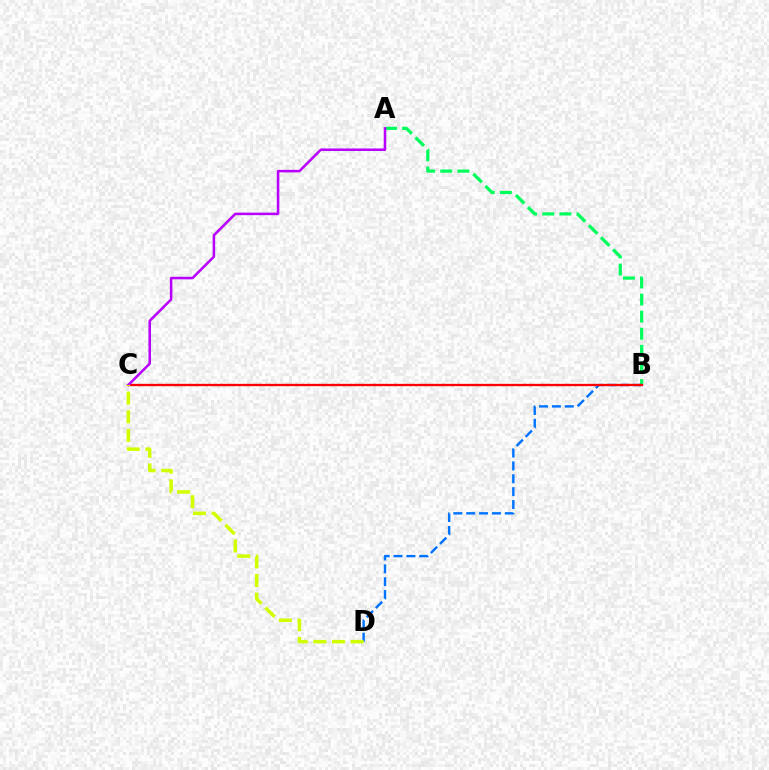{('A', 'B'): [{'color': '#00ff5c', 'line_style': 'dashed', 'thickness': 2.32}], ('B', 'D'): [{'color': '#0074ff', 'line_style': 'dashed', 'thickness': 1.75}], ('B', 'C'): [{'color': '#ff0000', 'line_style': 'solid', 'thickness': 1.67}], ('A', 'C'): [{'color': '#b900ff', 'line_style': 'solid', 'thickness': 1.83}], ('C', 'D'): [{'color': '#d1ff00', 'line_style': 'dashed', 'thickness': 2.53}]}